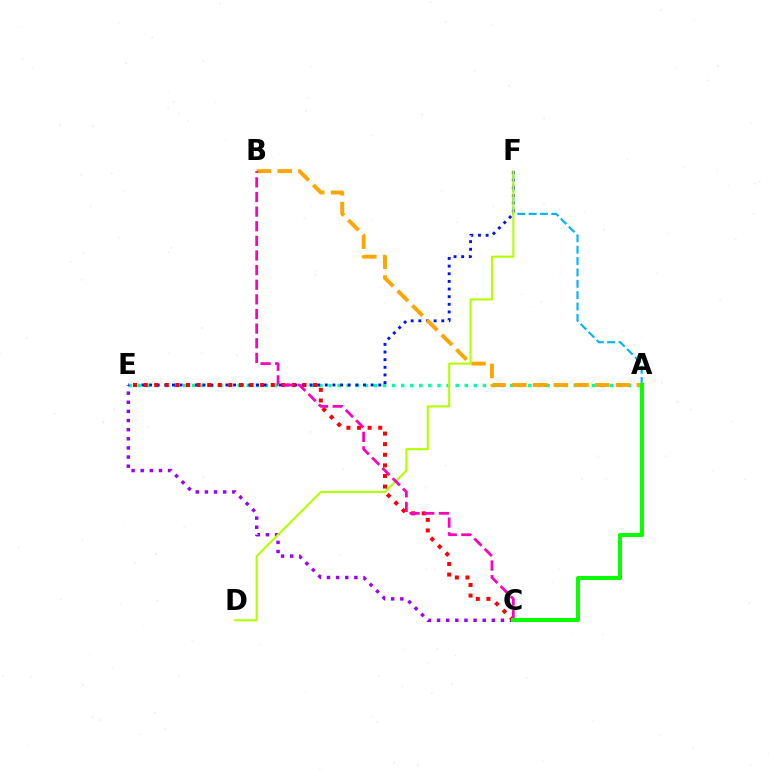{('A', 'E'): [{'color': '#00ff9d', 'line_style': 'dotted', 'thickness': 2.47}], ('A', 'F'): [{'color': '#00b5ff', 'line_style': 'dashed', 'thickness': 1.54}], ('E', 'F'): [{'color': '#0010ff', 'line_style': 'dotted', 'thickness': 2.08}], ('C', 'E'): [{'color': '#9b00ff', 'line_style': 'dotted', 'thickness': 2.48}, {'color': '#ff0000', 'line_style': 'dotted', 'thickness': 2.88}], ('A', 'B'): [{'color': '#ffa500', 'line_style': 'dashed', 'thickness': 2.82}], ('D', 'F'): [{'color': '#b3ff00', 'line_style': 'solid', 'thickness': 1.52}], ('B', 'C'): [{'color': '#ff00bd', 'line_style': 'dashed', 'thickness': 1.99}], ('A', 'C'): [{'color': '#08ff00', 'line_style': 'solid', 'thickness': 2.88}]}